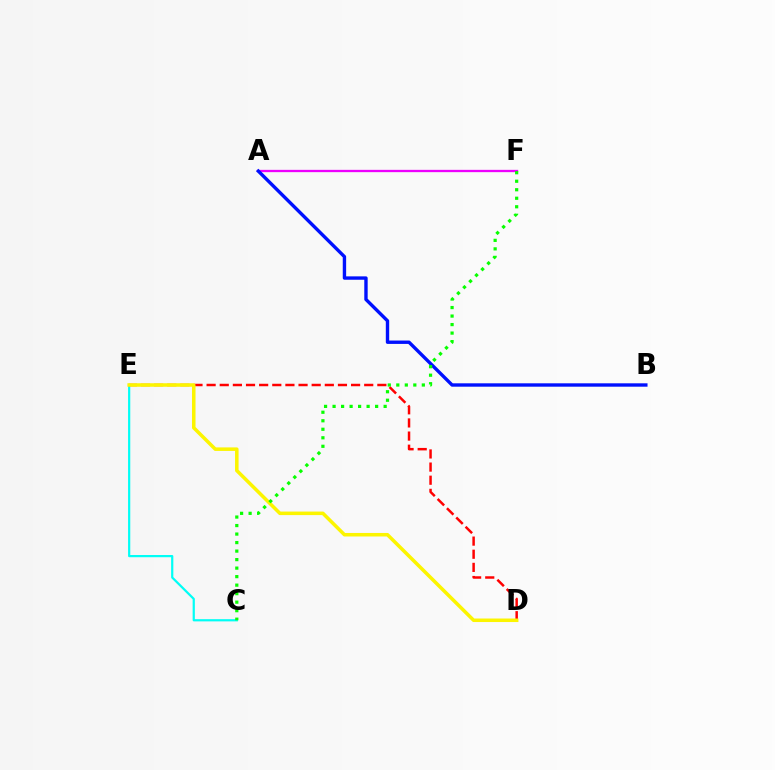{('A', 'F'): [{'color': '#ee00ff', 'line_style': 'solid', 'thickness': 1.66}], ('A', 'B'): [{'color': '#0010ff', 'line_style': 'solid', 'thickness': 2.44}], ('C', 'E'): [{'color': '#00fff6', 'line_style': 'solid', 'thickness': 1.59}], ('D', 'E'): [{'color': '#ff0000', 'line_style': 'dashed', 'thickness': 1.78}, {'color': '#fcf500', 'line_style': 'solid', 'thickness': 2.54}], ('C', 'F'): [{'color': '#08ff00', 'line_style': 'dotted', 'thickness': 2.31}]}